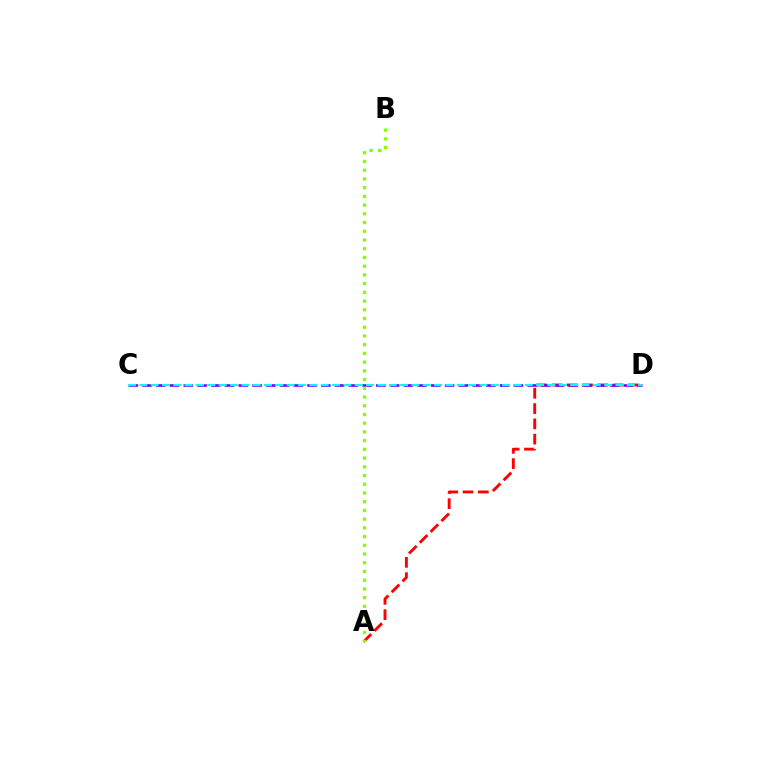{('A', 'D'): [{'color': '#ff0000', 'line_style': 'dashed', 'thickness': 2.08}], ('C', 'D'): [{'color': '#7200ff', 'line_style': 'dashed', 'thickness': 1.87}, {'color': '#00fff6', 'line_style': 'dashed', 'thickness': 1.54}], ('A', 'B'): [{'color': '#84ff00', 'line_style': 'dotted', 'thickness': 2.37}]}